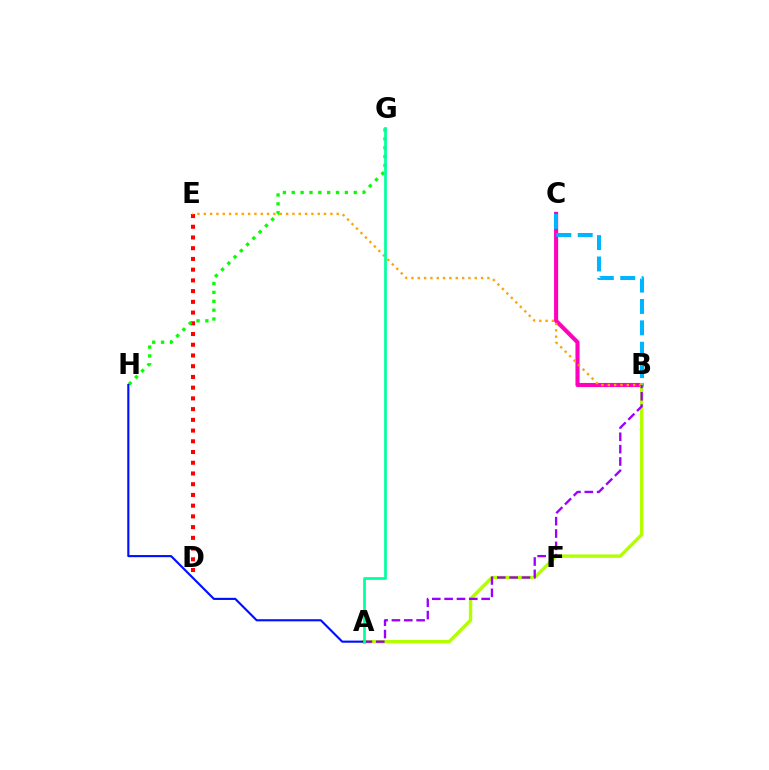{('B', 'C'): [{'color': '#ff00bd', 'line_style': 'solid', 'thickness': 2.95}, {'color': '#00b5ff', 'line_style': 'dashed', 'thickness': 2.9}], ('A', 'B'): [{'color': '#b3ff00', 'line_style': 'solid', 'thickness': 2.44}, {'color': '#9b00ff', 'line_style': 'dashed', 'thickness': 1.68}], ('D', 'E'): [{'color': '#ff0000', 'line_style': 'dotted', 'thickness': 2.91}], ('G', 'H'): [{'color': '#08ff00', 'line_style': 'dotted', 'thickness': 2.41}], ('B', 'E'): [{'color': '#ffa500', 'line_style': 'dotted', 'thickness': 1.72}], ('A', 'H'): [{'color': '#0010ff', 'line_style': 'solid', 'thickness': 1.54}], ('A', 'G'): [{'color': '#00ff9d', 'line_style': 'solid', 'thickness': 1.96}]}